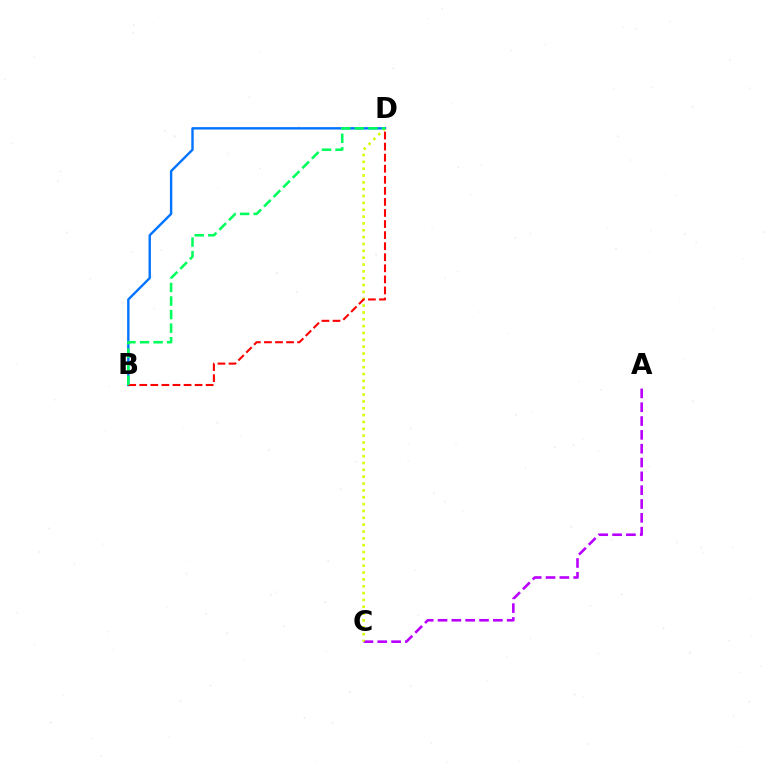{('B', 'D'): [{'color': '#0074ff', 'line_style': 'solid', 'thickness': 1.73}, {'color': '#ff0000', 'line_style': 'dashed', 'thickness': 1.5}, {'color': '#00ff5c', 'line_style': 'dashed', 'thickness': 1.84}], ('A', 'C'): [{'color': '#b900ff', 'line_style': 'dashed', 'thickness': 1.88}], ('C', 'D'): [{'color': '#d1ff00', 'line_style': 'dotted', 'thickness': 1.86}]}